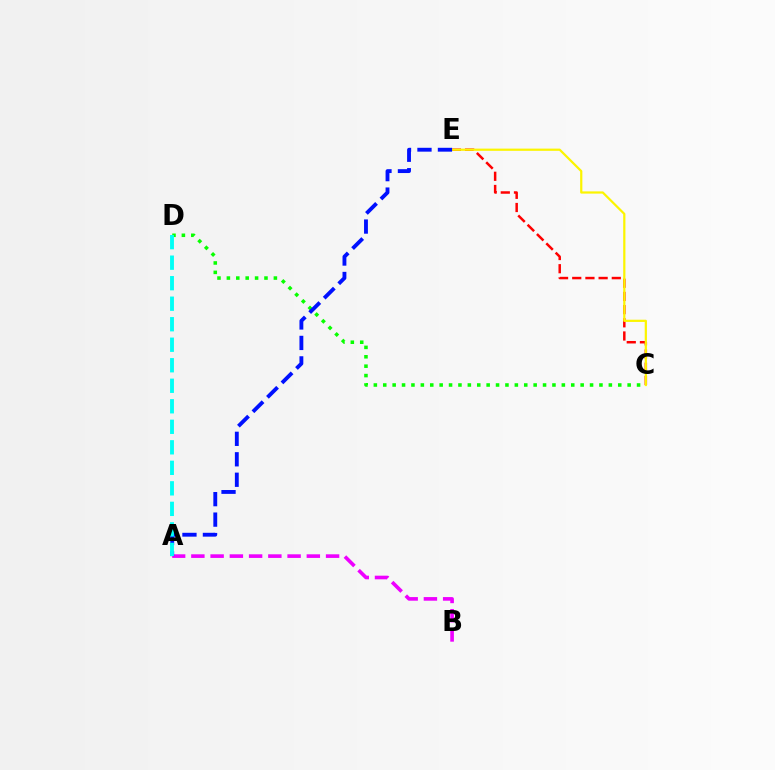{('C', 'E'): [{'color': '#ff0000', 'line_style': 'dashed', 'thickness': 1.79}, {'color': '#fcf500', 'line_style': 'solid', 'thickness': 1.6}], ('A', 'B'): [{'color': '#ee00ff', 'line_style': 'dashed', 'thickness': 2.61}], ('C', 'D'): [{'color': '#08ff00', 'line_style': 'dotted', 'thickness': 2.55}], ('A', 'E'): [{'color': '#0010ff', 'line_style': 'dashed', 'thickness': 2.78}], ('A', 'D'): [{'color': '#00fff6', 'line_style': 'dashed', 'thickness': 2.79}]}